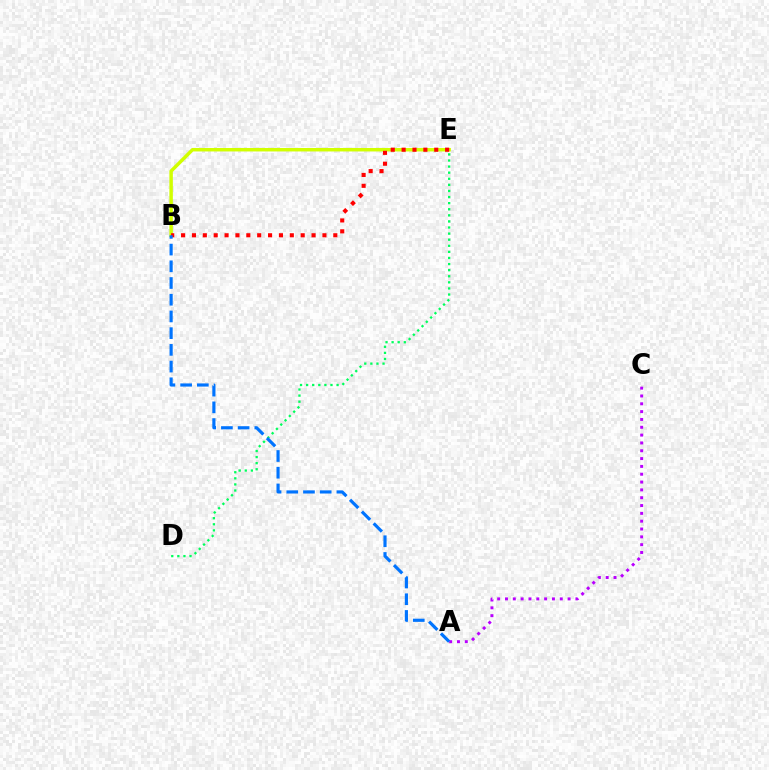{('A', 'C'): [{'color': '#b900ff', 'line_style': 'dotted', 'thickness': 2.13}], ('D', 'E'): [{'color': '#00ff5c', 'line_style': 'dotted', 'thickness': 1.66}], ('B', 'E'): [{'color': '#d1ff00', 'line_style': 'solid', 'thickness': 2.5}, {'color': '#ff0000', 'line_style': 'dotted', 'thickness': 2.95}], ('A', 'B'): [{'color': '#0074ff', 'line_style': 'dashed', 'thickness': 2.27}]}